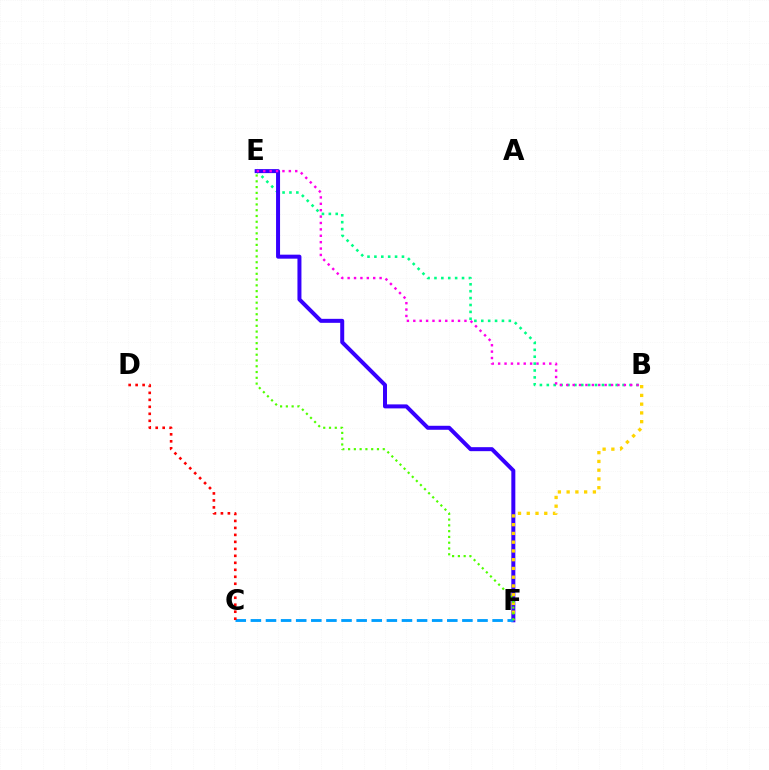{('B', 'E'): [{'color': '#00ff86', 'line_style': 'dotted', 'thickness': 1.87}, {'color': '#ff00ed', 'line_style': 'dotted', 'thickness': 1.74}], ('E', 'F'): [{'color': '#3700ff', 'line_style': 'solid', 'thickness': 2.88}, {'color': '#4fff00', 'line_style': 'dotted', 'thickness': 1.57}], ('B', 'F'): [{'color': '#ffd500', 'line_style': 'dotted', 'thickness': 2.38}], ('C', 'F'): [{'color': '#009eff', 'line_style': 'dashed', 'thickness': 2.05}], ('C', 'D'): [{'color': '#ff0000', 'line_style': 'dotted', 'thickness': 1.9}]}